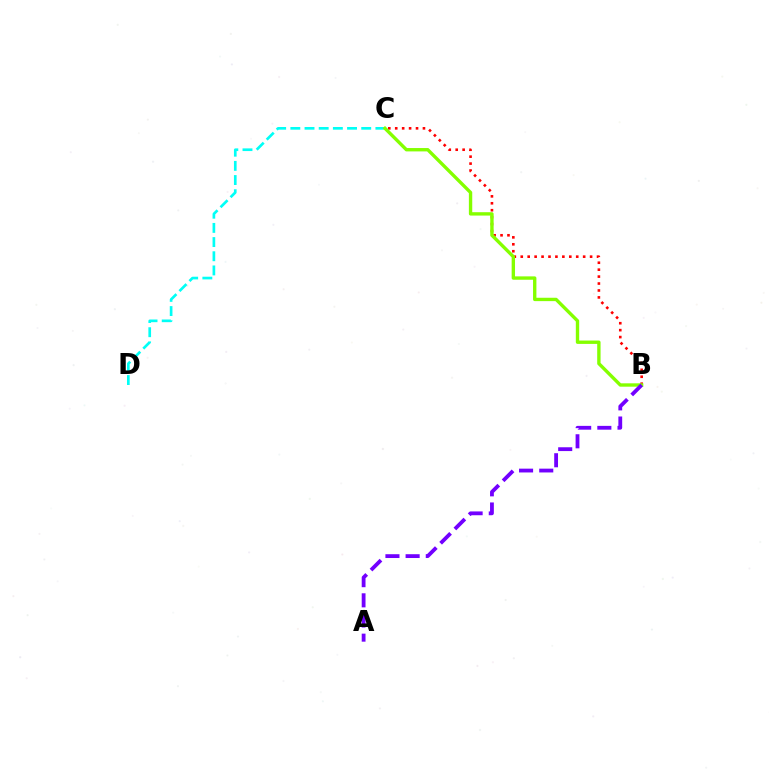{('C', 'D'): [{'color': '#00fff6', 'line_style': 'dashed', 'thickness': 1.93}], ('B', 'C'): [{'color': '#ff0000', 'line_style': 'dotted', 'thickness': 1.88}, {'color': '#84ff00', 'line_style': 'solid', 'thickness': 2.43}], ('A', 'B'): [{'color': '#7200ff', 'line_style': 'dashed', 'thickness': 2.74}]}